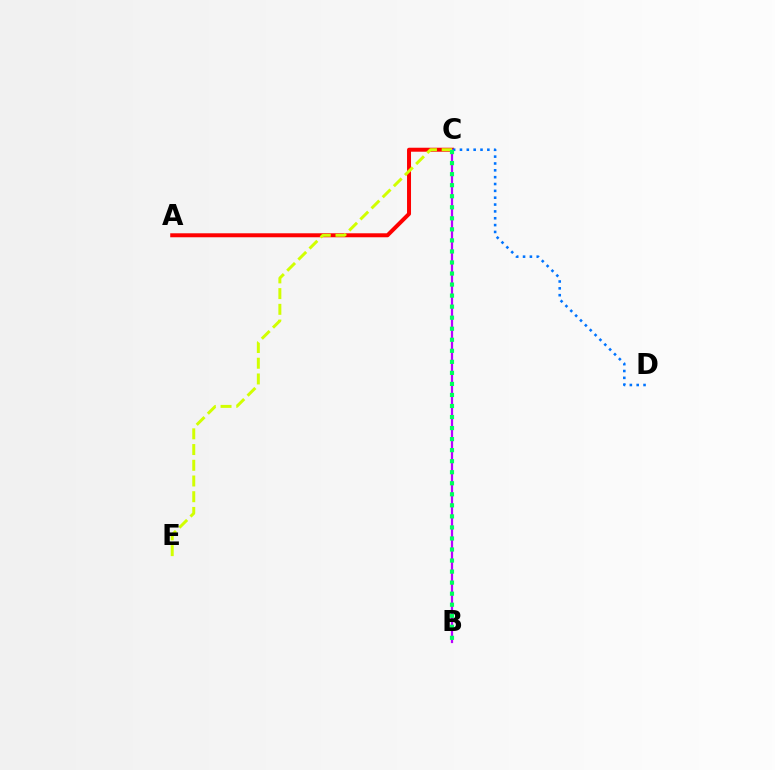{('A', 'C'): [{'color': '#ff0000', 'line_style': 'solid', 'thickness': 2.87}], ('B', 'C'): [{'color': '#b900ff', 'line_style': 'solid', 'thickness': 1.6}, {'color': '#00ff5c', 'line_style': 'dotted', 'thickness': 3.0}], ('C', 'E'): [{'color': '#d1ff00', 'line_style': 'dashed', 'thickness': 2.14}], ('C', 'D'): [{'color': '#0074ff', 'line_style': 'dotted', 'thickness': 1.86}]}